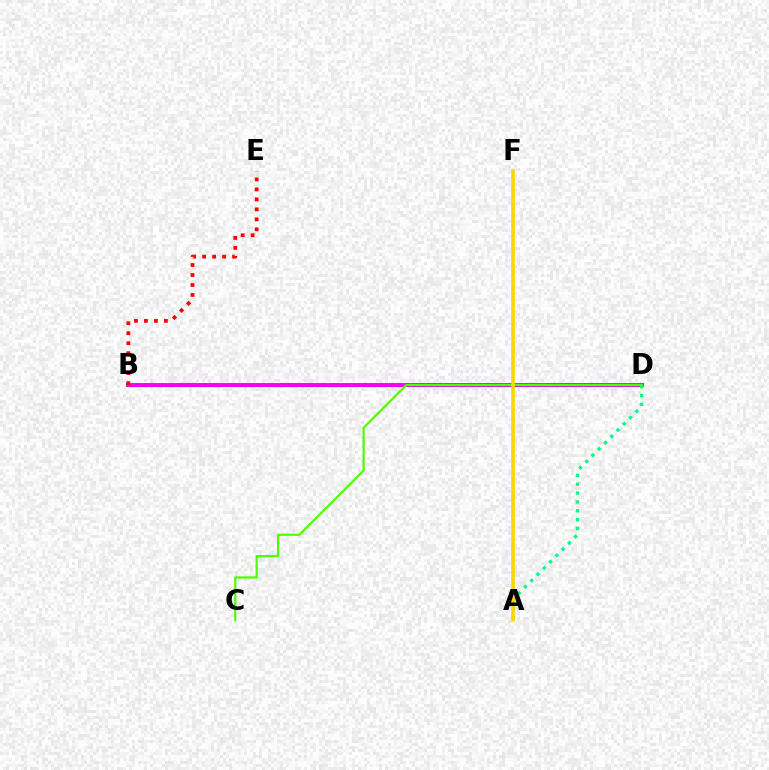{('B', 'D'): [{'color': '#009eff', 'line_style': 'solid', 'thickness': 2.83}, {'color': '#3700ff', 'line_style': 'solid', 'thickness': 1.86}, {'color': '#ff00ed', 'line_style': 'solid', 'thickness': 2.63}], ('A', 'D'): [{'color': '#00ff86', 'line_style': 'dotted', 'thickness': 2.41}], ('C', 'D'): [{'color': '#4fff00', 'line_style': 'solid', 'thickness': 1.61}], ('A', 'F'): [{'color': '#ffd500', 'line_style': 'solid', 'thickness': 2.56}], ('B', 'E'): [{'color': '#ff0000', 'line_style': 'dotted', 'thickness': 2.71}]}